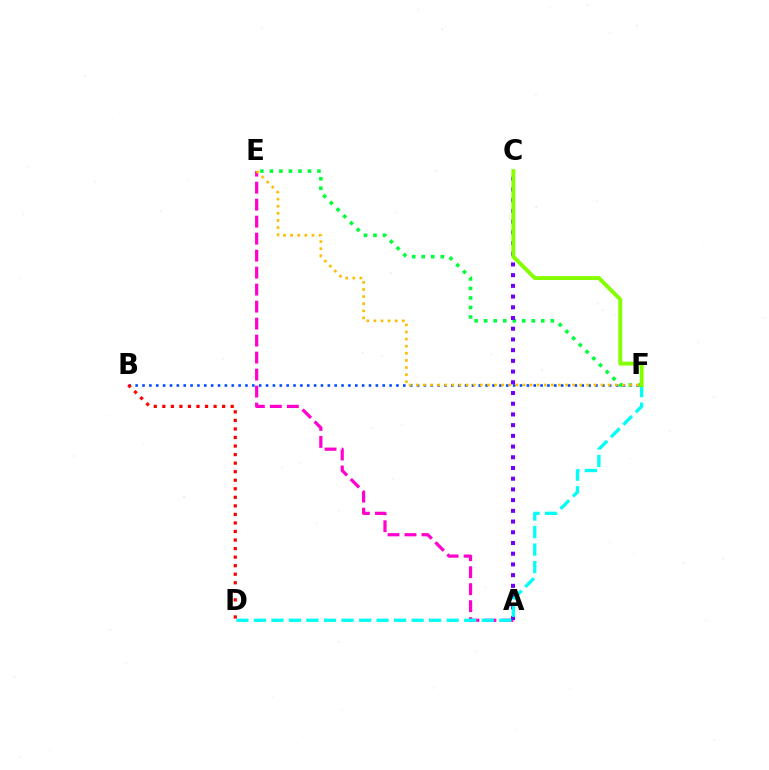{('B', 'F'): [{'color': '#004bff', 'line_style': 'dotted', 'thickness': 1.86}], ('A', 'E'): [{'color': '#ff00cf', 'line_style': 'dashed', 'thickness': 2.31}], ('E', 'F'): [{'color': '#00ff39', 'line_style': 'dotted', 'thickness': 2.58}, {'color': '#ffbd00', 'line_style': 'dotted', 'thickness': 1.93}], ('A', 'C'): [{'color': '#7200ff', 'line_style': 'dotted', 'thickness': 2.91}], ('D', 'F'): [{'color': '#00fff6', 'line_style': 'dashed', 'thickness': 2.38}], ('C', 'F'): [{'color': '#84ff00', 'line_style': 'solid', 'thickness': 2.81}], ('B', 'D'): [{'color': '#ff0000', 'line_style': 'dotted', 'thickness': 2.32}]}